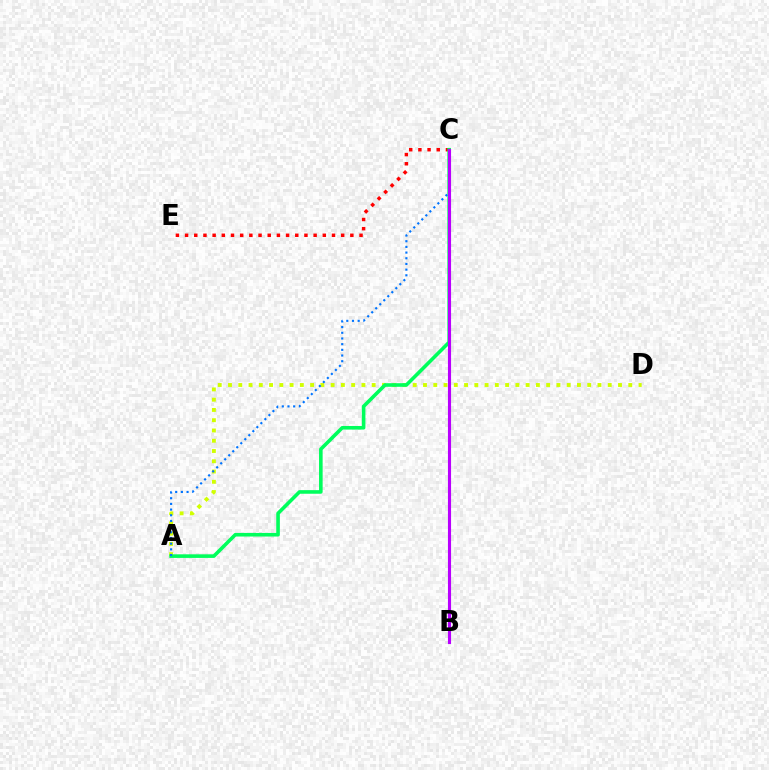{('A', 'D'): [{'color': '#d1ff00', 'line_style': 'dotted', 'thickness': 2.79}], ('C', 'E'): [{'color': '#ff0000', 'line_style': 'dotted', 'thickness': 2.49}], ('A', 'C'): [{'color': '#00ff5c', 'line_style': 'solid', 'thickness': 2.59}, {'color': '#0074ff', 'line_style': 'dotted', 'thickness': 1.54}], ('B', 'C'): [{'color': '#b900ff', 'line_style': 'solid', 'thickness': 2.24}]}